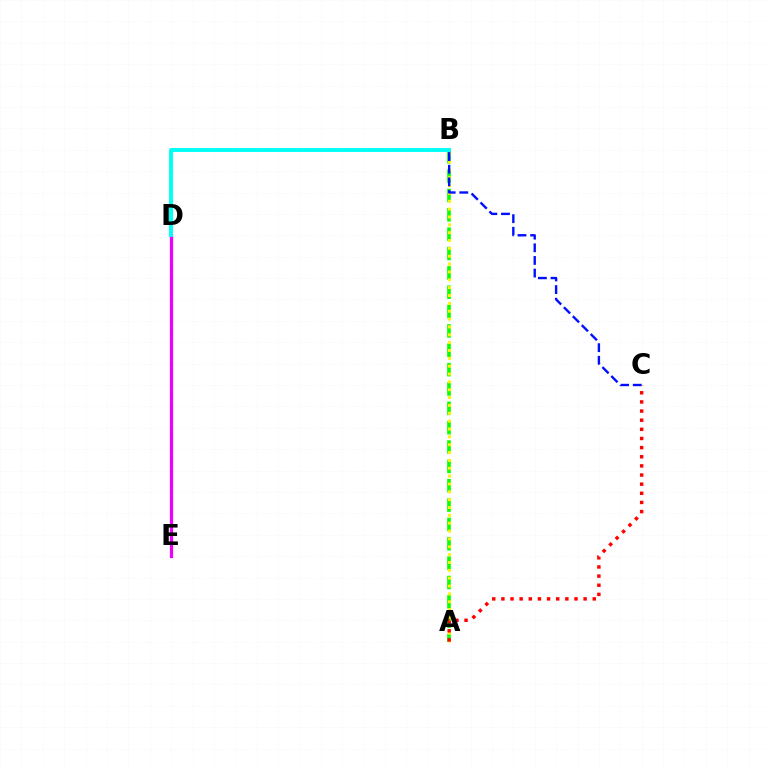{('A', 'B'): [{'color': '#08ff00', 'line_style': 'dashed', 'thickness': 2.63}, {'color': '#fcf500', 'line_style': 'dotted', 'thickness': 2.13}], ('D', 'E'): [{'color': '#ee00ff', 'line_style': 'solid', 'thickness': 2.34}], ('B', 'D'): [{'color': '#00fff6', 'line_style': 'solid', 'thickness': 2.81}], ('A', 'C'): [{'color': '#ff0000', 'line_style': 'dotted', 'thickness': 2.48}], ('B', 'C'): [{'color': '#0010ff', 'line_style': 'dashed', 'thickness': 1.72}]}